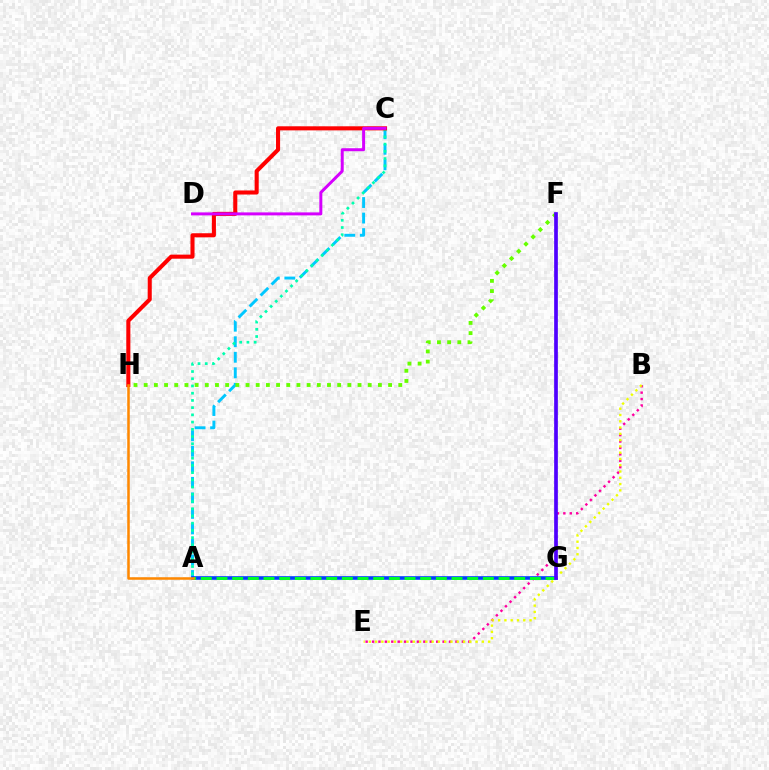{('A', 'C'): [{'color': '#00c7ff', 'line_style': 'dashed', 'thickness': 2.11}, {'color': '#00ffaf', 'line_style': 'dotted', 'thickness': 1.96}], ('B', 'E'): [{'color': '#ff00a0', 'line_style': 'dotted', 'thickness': 1.74}, {'color': '#eeff00', 'line_style': 'dotted', 'thickness': 1.71}], ('A', 'G'): [{'color': '#003fff', 'line_style': 'solid', 'thickness': 2.59}, {'color': '#00ff27', 'line_style': 'dashed', 'thickness': 2.13}], ('C', 'H'): [{'color': '#ff0000', 'line_style': 'solid', 'thickness': 2.93}], ('A', 'H'): [{'color': '#ff8800', 'line_style': 'solid', 'thickness': 1.82}], ('C', 'D'): [{'color': '#d600ff', 'line_style': 'solid', 'thickness': 2.15}], ('F', 'H'): [{'color': '#66ff00', 'line_style': 'dotted', 'thickness': 2.77}], ('F', 'G'): [{'color': '#4f00ff', 'line_style': 'solid', 'thickness': 2.66}]}